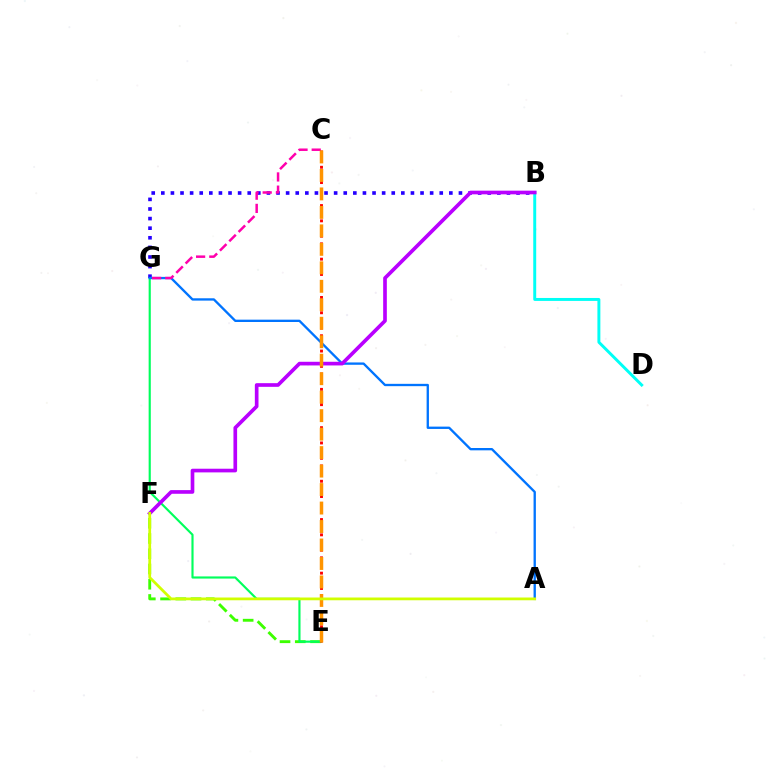{('E', 'F'): [{'color': '#3dff00', 'line_style': 'dashed', 'thickness': 2.07}], ('E', 'G'): [{'color': '#00ff5c', 'line_style': 'solid', 'thickness': 1.55}], ('B', 'G'): [{'color': '#2500ff', 'line_style': 'dotted', 'thickness': 2.61}], ('A', 'G'): [{'color': '#0074ff', 'line_style': 'solid', 'thickness': 1.68}], ('B', 'D'): [{'color': '#00fff6', 'line_style': 'solid', 'thickness': 2.12}], ('C', 'G'): [{'color': '#ff00ac', 'line_style': 'dashed', 'thickness': 1.79}], ('B', 'F'): [{'color': '#b900ff', 'line_style': 'solid', 'thickness': 2.64}], ('C', 'E'): [{'color': '#ff0000', 'line_style': 'dotted', 'thickness': 2.08}, {'color': '#ff9400', 'line_style': 'dashed', 'thickness': 2.51}], ('A', 'F'): [{'color': '#d1ff00', 'line_style': 'solid', 'thickness': 1.99}]}